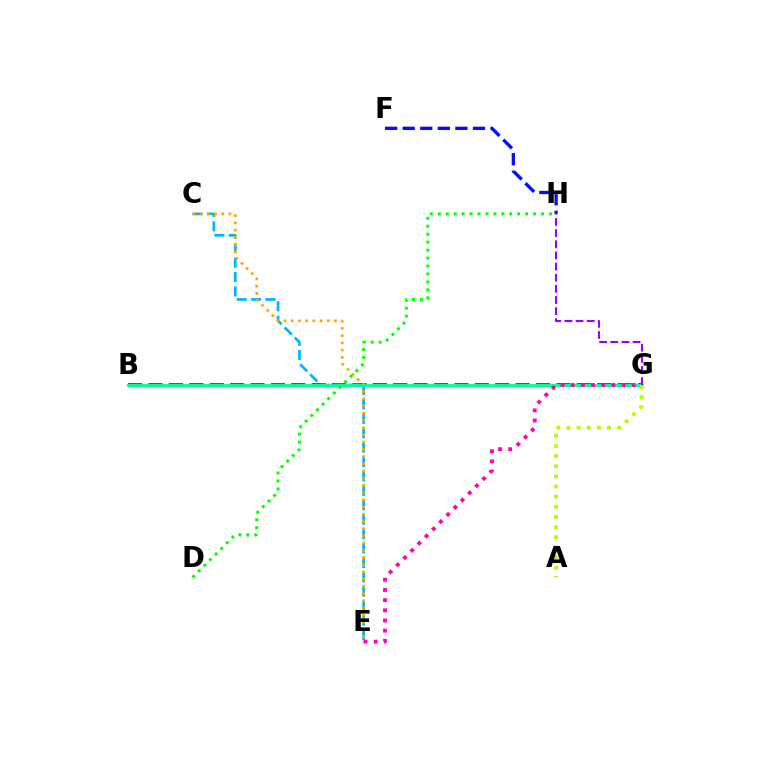{('B', 'G'): [{'color': '#ff0000', 'line_style': 'dashed', 'thickness': 2.77}, {'color': '#00ff9d', 'line_style': 'solid', 'thickness': 2.07}], ('F', 'H'): [{'color': '#0010ff', 'line_style': 'dashed', 'thickness': 2.39}], ('C', 'E'): [{'color': '#00b5ff', 'line_style': 'dashed', 'thickness': 1.96}, {'color': '#ffa500', 'line_style': 'dotted', 'thickness': 1.96}], ('E', 'G'): [{'color': '#ff00bd', 'line_style': 'dotted', 'thickness': 2.76}], ('D', 'H'): [{'color': '#08ff00', 'line_style': 'dotted', 'thickness': 2.16}], ('G', 'H'): [{'color': '#9b00ff', 'line_style': 'dashed', 'thickness': 1.51}], ('A', 'G'): [{'color': '#b3ff00', 'line_style': 'dotted', 'thickness': 2.76}]}